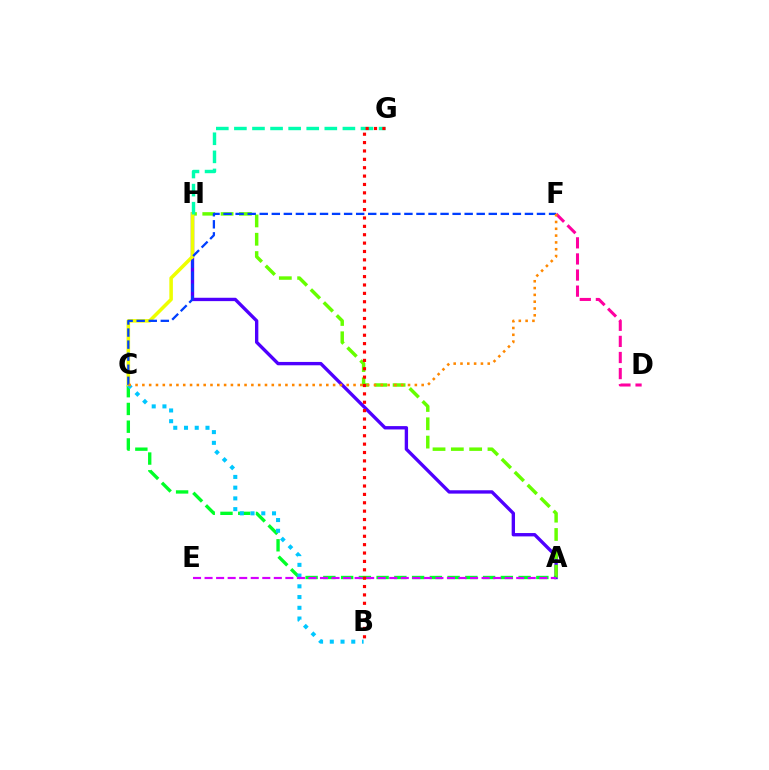{('A', 'H'): [{'color': '#4f00ff', 'line_style': 'solid', 'thickness': 2.42}, {'color': '#66ff00', 'line_style': 'dashed', 'thickness': 2.49}], ('A', 'C'): [{'color': '#00ff27', 'line_style': 'dashed', 'thickness': 2.41}], ('C', 'H'): [{'color': '#eeff00', 'line_style': 'solid', 'thickness': 2.55}], ('B', 'C'): [{'color': '#00c7ff', 'line_style': 'dotted', 'thickness': 2.92}], ('D', 'F'): [{'color': '#ff00a0', 'line_style': 'dashed', 'thickness': 2.19}], ('C', 'F'): [{'color': '#003fff', 'line_style': 'dashed', 'thickness': 1.64}, {'color': '#ff8800', 'line_style': 'dotted', 'thickness': 1.85}], ('G', 'H'): [{'color': '#00ffaf', 'line_style': 'dashed', 'thickness': 2.46}], ('A', 'E'): [{'color': '#d600ff', 'line_style': 'dashed', 'thickness': 1.57}], ('B', 'G'): [{'color': '#ff0000', 'line_style': 'dotted', 'thickness': 2.28}]}